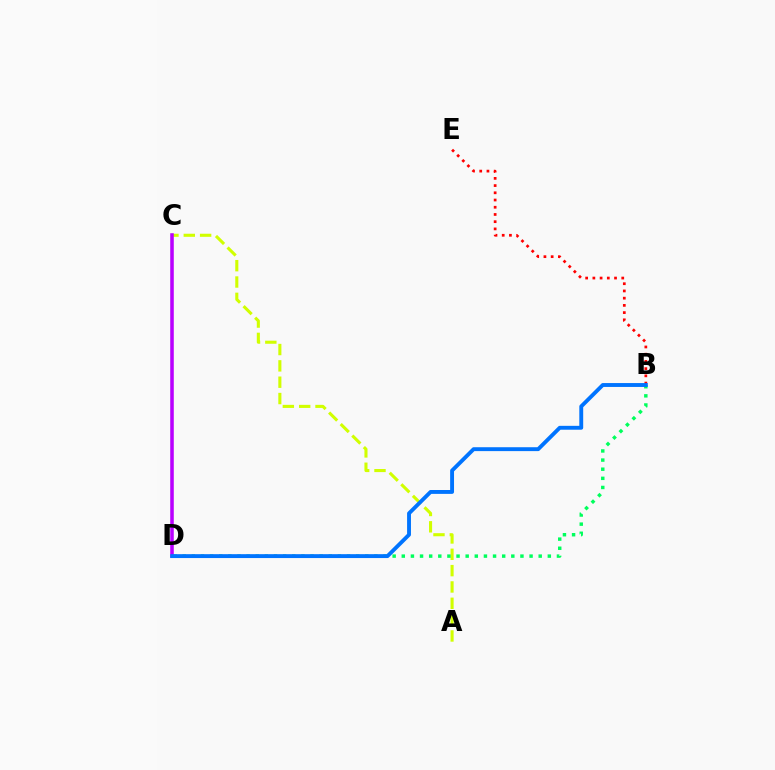{('B', 'E'): [{'color': '#ff0000', 'line_style': 'dotted', 'thickness': 1.96}], ('A', 'C'): [{'color': '#d1ff00', 'line_style': 'dashed', 'thickness': 2.22}], ('B', 'D'): [{'color': '#00ff5c', 'line_style': 'dotted', 'thickness': 2.48}, {'color': '#0074ff', 'line_style': 'solid', 'thickness': 2.8}], ('C', 'D'): [{'color': '#b900ff', 'line_style': 'solid', 'thickness': 2.56}]}